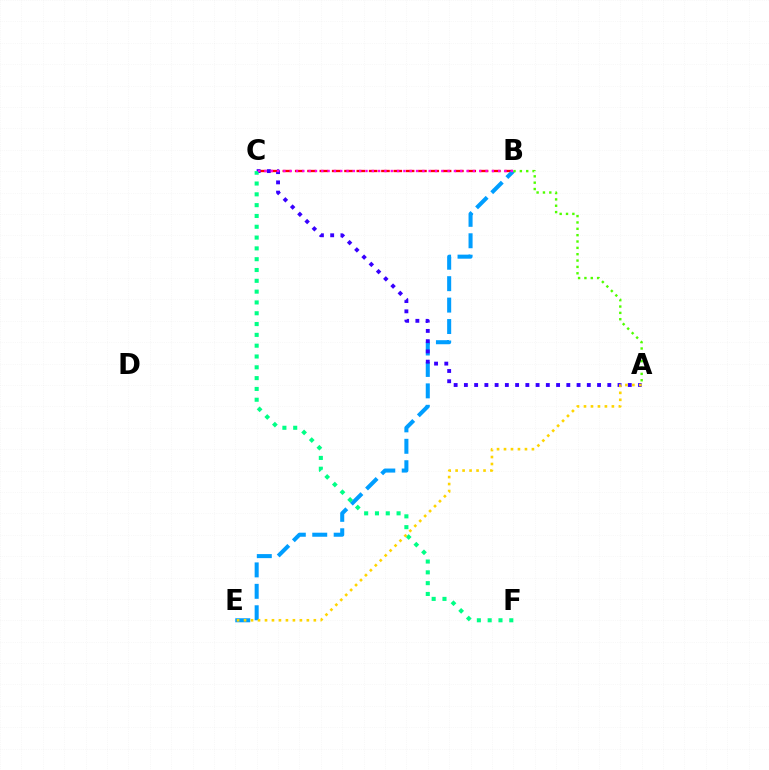{('B', 'C'): [{'color': '#ff0000', 'line_style': 'dashed', 'thickness': 1.67}, {'color': '#ff00ed', 'line_style': 'dotted', 'thickness': 1.72}], ('B', 'E'): [{'color': '#009eff', 'line_style': 'dashed', 'thickness': 2.91}], ('A', 'B'): [{'color': '#4fff00', 'line_style': 'dotted', 'thickness': 1.73}], ('A', 'C'): [{'color': '#3700ff', 'line_style': 'dotted', 'thickness': 2.78}], ('C', 'F'): [{'color': '#00ff86', 'line_style': 'dotted', 'thickness': 2.94}], ('A', 'E'): [{'color': '#ffd500', 'line_style': 'dotted', 'thickness': 1.9}]}